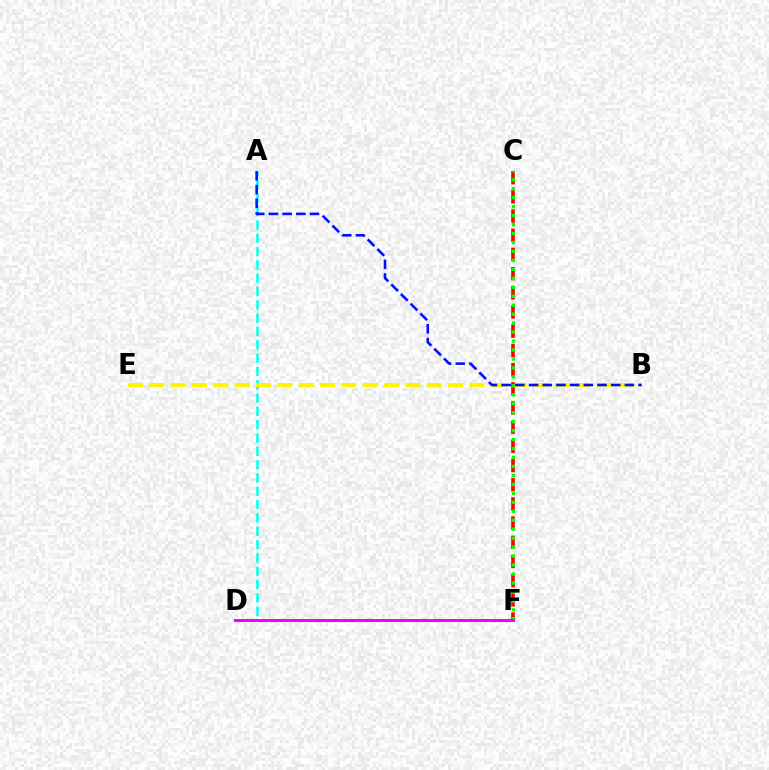{('A', 'D'): [{'color': '#00fff6', 'line_style': 'dashed', 'thickness': 1.81}], ('B', 'E'): [{'color': '#fcf500', 'line_style': 'dashed', 'thickness': 2.9}], ('C', 'F'): [{'color': '#ff0000', 'line_style': 'dashed', 'thickness': 2.61}, {'color': '#08ff00', 'line_style': 'dotted', 'thickness': 2.43}], ('A', 'B'): [{'color': '#0010ff', 'line_style': 'dashed', 'thickness': 1.86}], ('D', 'F'): [{'color': '#ee00ff', 'line_style': 'solid', 'thickness': 2.11}]}